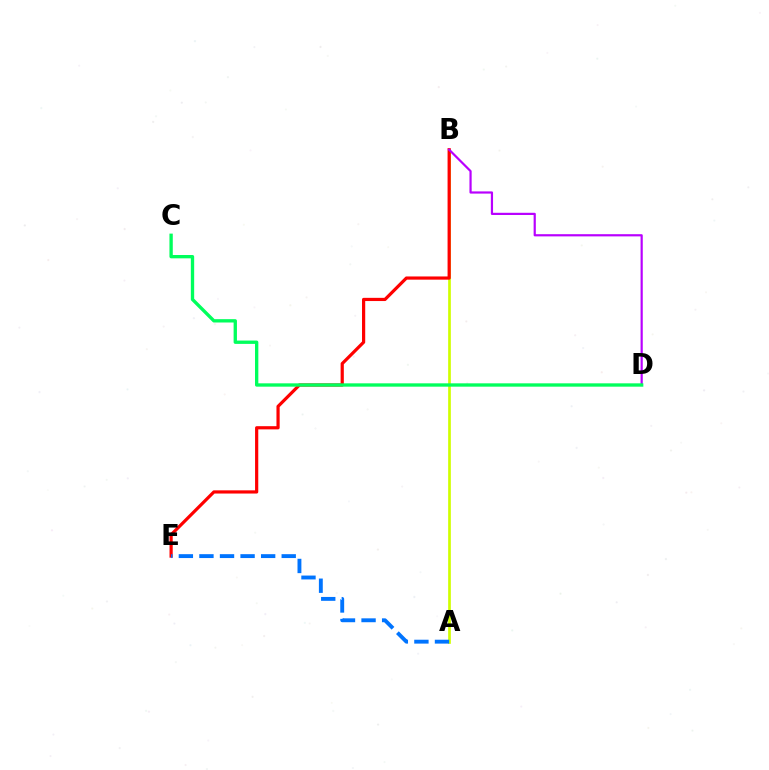{('A', 'B'): [{'color': '#d1ff00', 'line_style': 'solid', 'thickness': 1.94}], ('B', 'E'): [{'color': '#ff0000', 'line_style': 'solid', 'thickness': 2.3}], ('B', 'D'): [{'color': '#b900ff', 'line_style': 'solid', 'thickness': 1.58}], ('C', 'D'): [{'color': '#00ff5c', 'line_style': 'solid', 'thickness': 2.4}], ('A', 'E'): [{'color': '#0074ff', 'line_style': 'dashed', 'thickness': 2.79}]}